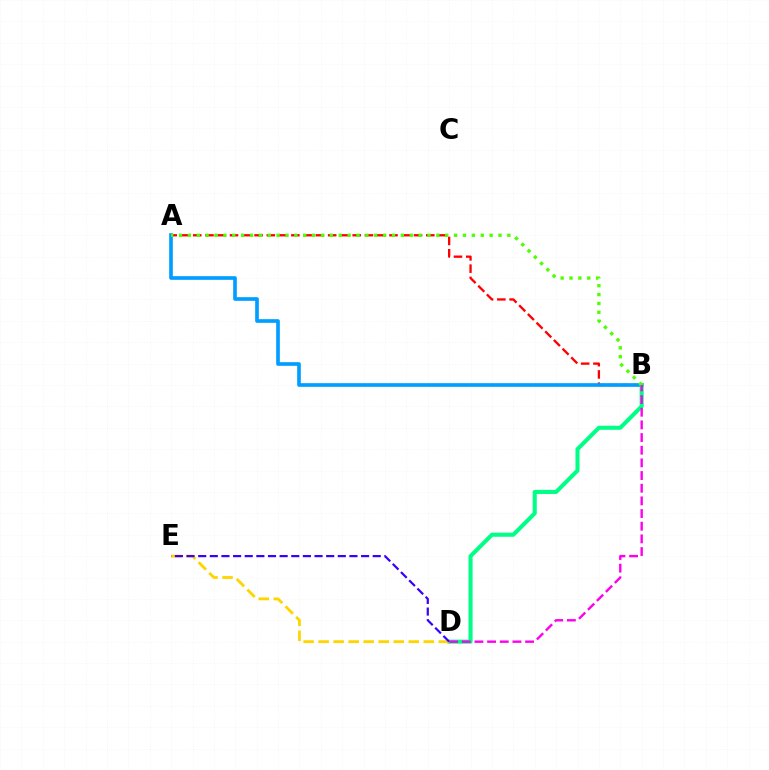{('A', 'B'): [{'color': '#ff0000', 'line_style': 'dashed', 'thickness': 1.67}, {'color': '#009eff', 'line_style': 'solid', 'thickness': 2.64}, {'color': '#4fff00', 'line_style': 'dotted', 'thickness': 2.41}], ('B', 'D'): [{'color': '#00ff86', 'line_style': 'solid', 'thickness': 2.93}, {'color': '#ff00ed', 'line_style': 'dashed', 'thickness': 1.72}], ('D', 'E'): [{'color': '#ffd500', 'line_style': 'dashed', 'thickness': 2.04}, {'color': '#3700ff', 'line_style': 'dashed', 'thickness': 1.58}]}